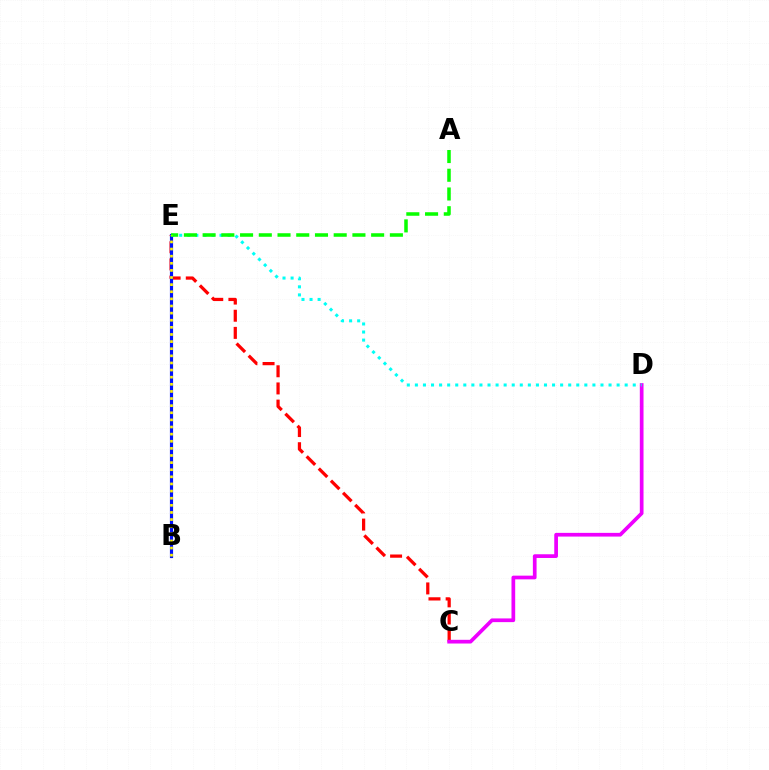{('C', 'E'): [{'color': '#ff0000', 'line_style': 'dashed', 'thickness': 2.33}], ('B', 'E'): [{'color': '#0010ff', 'line_style': 'solid', 'thickness': 2.28}, {'color': '#fcf500', 'line_style': 'dotted', 'thickness': 1.93}], ('C', 'D'): [{'color': '#ee00ff', 'line_style': 'solid', 'thickness': 2.67}], ('D', 'E'): [{'color': '#00fff6', 'line_style': 'dotted', 'thickness': 2.19}], ('A', 'E'): [{'color': '#08ff00', 'line_style': 'dashed', 'thickness': 2.54}]}